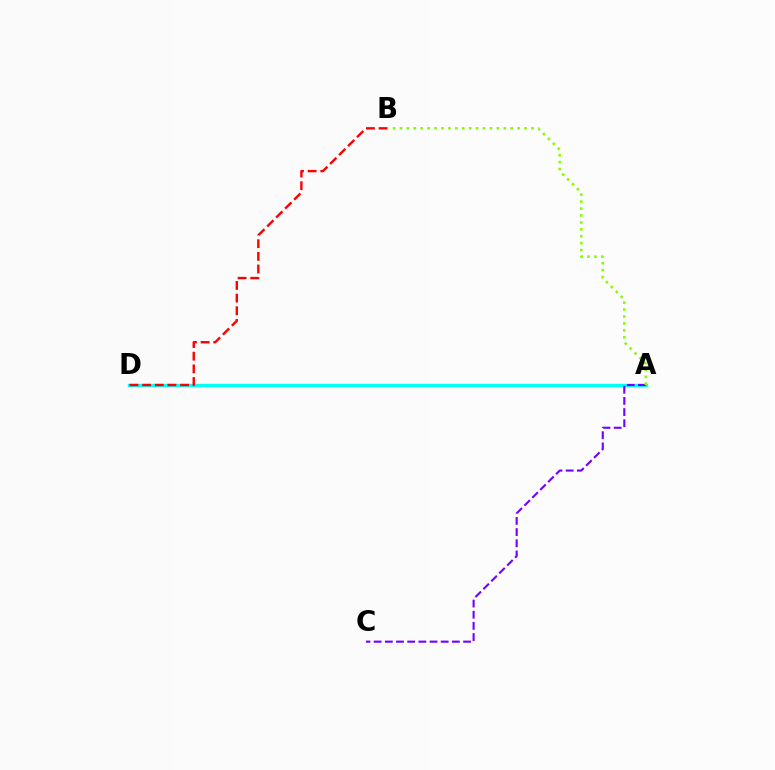{('A', 'D'): [{'color': '#00fff6', 'line_style': 'solid', 'thickness': 2.4}], ('A', 'C'): [{'color': '#7200ff', 'line_style': 'dashed', 'thickness': 1.52}], ('B', 'D'): [{'color': '#ff0000', 'line_style': 'dashed', 'thickness': 1.72}], ('A', 'B'): [{'color': '#84ff00', 'line_style': 'dotted', 'thickness': 1.88}]}